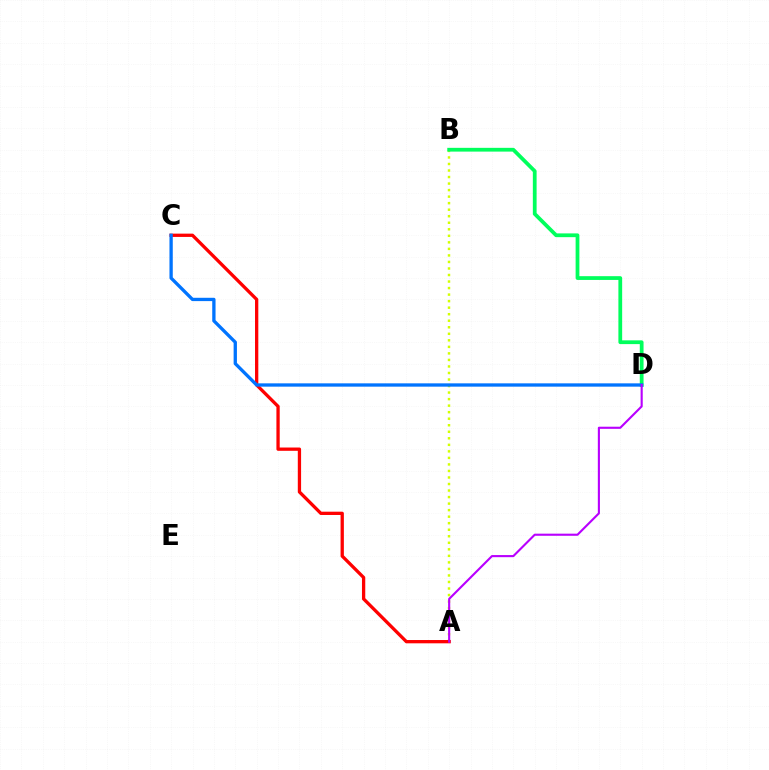{('A', 'B'): [{'color': '#d1ff00', 'line_style': 'dotted', 'thickness': 1.77}], ('A', 'C'): [{'color': '#ff0000', 'line_style': 'solid', 'thickness': 2.37}], ('B', 'D'): [{'color': '#00ff5c', 'line_style': 'solid', 'thickness': 2.71}], ('C', 'D'): [{'color': '#0074ff', 'line_style': 'solid', 'thickness': 2.38}], ('A', 'D'): [{'color': '#b900ff', 'line_style': 'solid', 'thickness': 1.53}]}